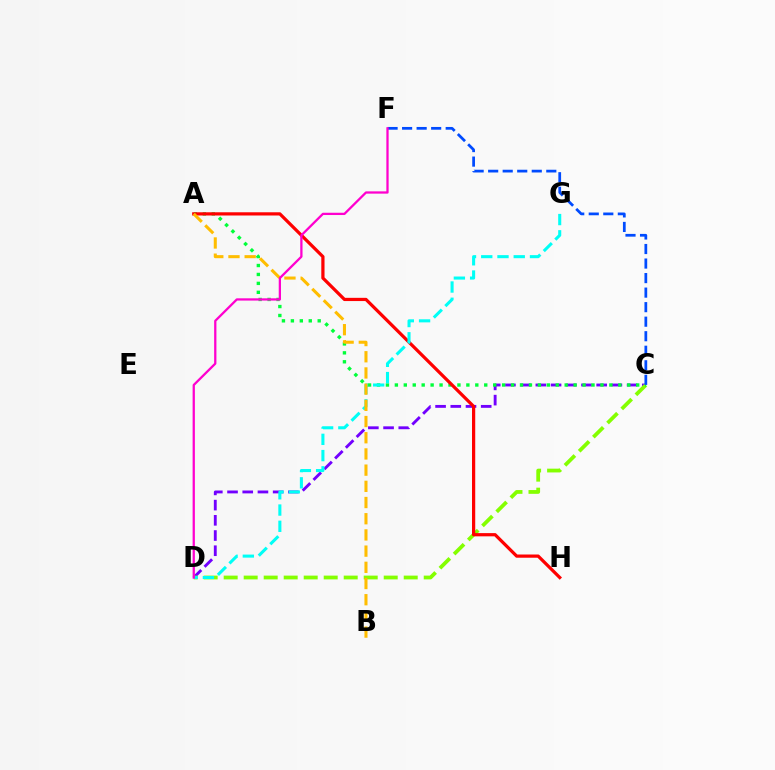{('C', 'D'): [{'color': '#7200ff', 'line_style': 'dashed', 'thickness': 2.07}, {'color': '#84ff00', 'line_style': 'dashed', 'thickness': 2.72}], ('A', 'C'): [{'color': '#00ff39', 'line_style': 'dotted', 'thickness': 2.43}], ('C', 'F'): [{'color': '#004bff', 'line_style': 'dashed', 'thickness': 1.97}], ('A', 'H'): [{'color': '#ff0000', 'line_style': 'solid', 'thickness': 2.32}], ('D', 'G'): [{'color': '#00fff6', 'line_style': 'dashed', 'thickness': 2.21}], ('A', 'B'): [{'color': '#ffbd00', 'line_style': 'dashed', 'thickness': 2.2}], ('D', 'F'): [{'color': '#ff00cf', 'line_style': 'solid', 'thickness': 1.63}]}